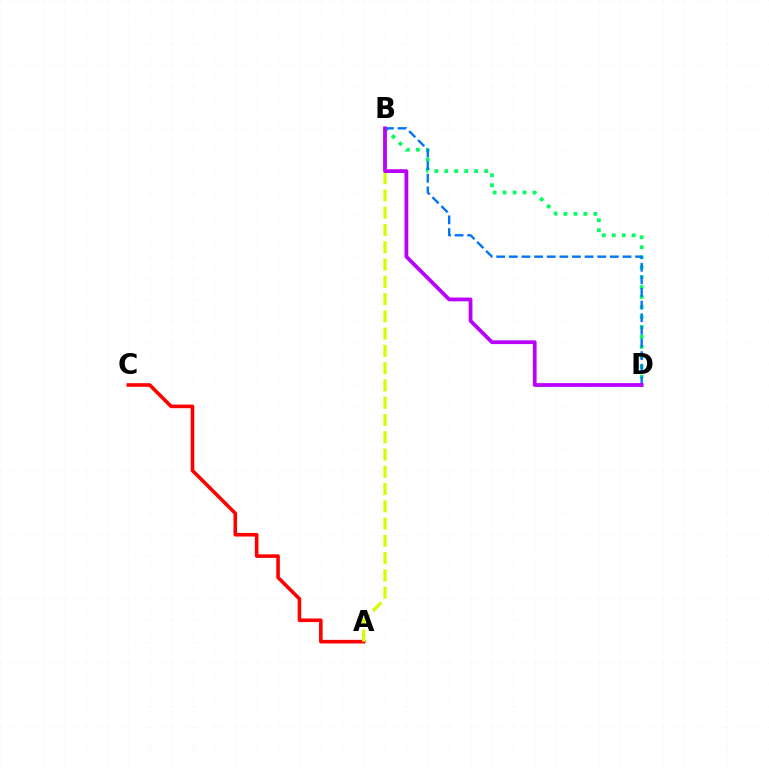{('A', 'C'): [{'color': '#ff0000', 'line_style': 'solid', 'thickness': 2.59}], ('B', 'D'): [{'color': '#00ff5c', 'line_style': 'dotted', 'thickness': 2.71}, {'color': '#0074ff', 'line_style': 'dashed', 'thickness': 1.72}, {'color': '#b900ff', 'line_style': 'solid', 'thickness': 2.7}], ('A', 'B'): [{'color': '#d1ff00', 'line_style': 'dashed', 'thickness': 2.35}]}